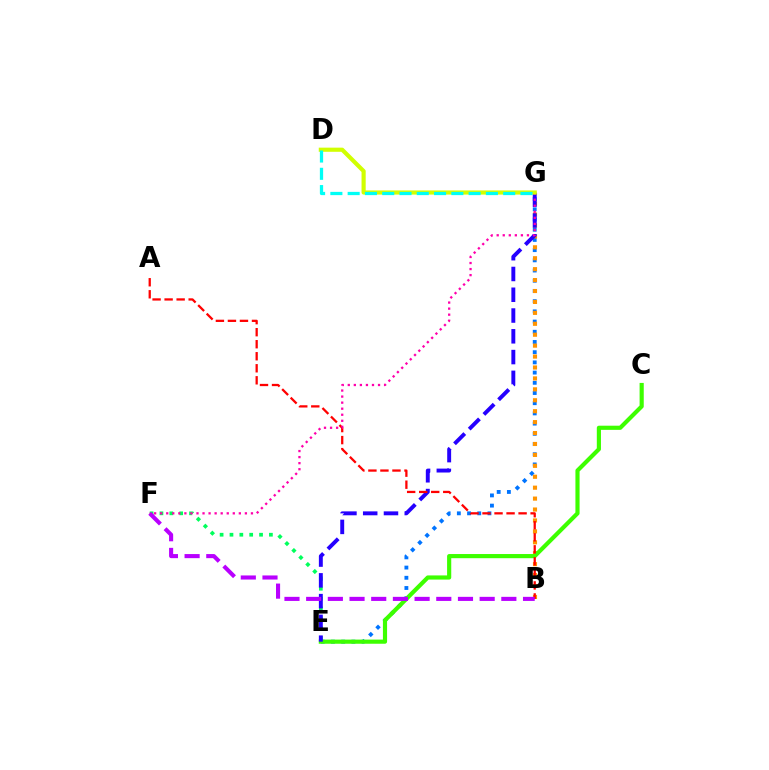{('E', 'G'): [{'color': '#0074ff', 'line_style': 'dotted', 'thickness': 2.77}, {'color': '#2500ff', 'line_style': 'dashed', 'thickness': 2.82}], ('B', 'G'): [{'color': '#ff9400', 'line_style': 'dotted', 'thickness': 2.97}], ('E', 'F'): [{'color': '#00ff5c', 'line_style': 'dotted', 'thickness': 2.68}], ('C', 'E'): [{'color': '#3dff00', 'line_style': 'solid', 'thickness': 2.99}], ('A', 'B'): [{'color': '#ff0000', 'line_style': 'dashed', 'thickness': 1.63}], ('B', 'F'): [{'color': '#b900ff', 'line_style': 'dashed', 'thickness': 2.95}], ('F', 'G'): [{'color': '#ff00ac', 'line_style': 'dotted', 'thickness': 1.64}], ('D', 'G'): [{'color': '#d1ff00', 'line_style': 'solid', 'thickness': 2.99}, {'color': '#00fff6', 'line_style': 'dashed', 'thickness': 2.35}]}